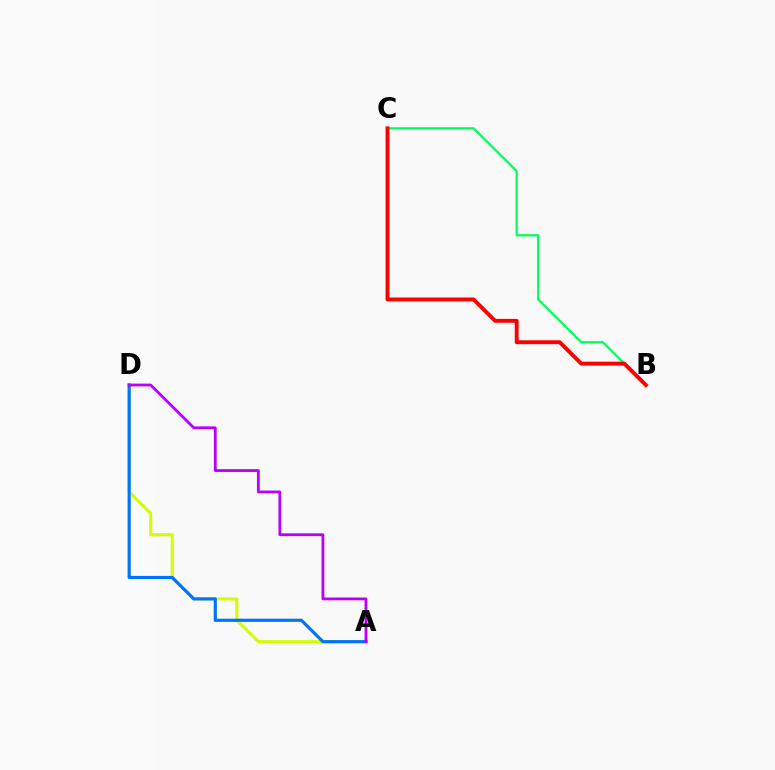{('A', 'D'): [{'color': '#d1ff00', 'line_style': 'solid', 'thickness': 2.21}, {'color': '#0074ff', 'line_style': 'solid', 'thickness': 2.28}, {'color': '#b900ff', 'line_style': 'solid', 'thickness': 2.01}], ('B', 'C'): [{'color': '#00ff5c', 'line_style': 'solid', 'thickness': 1.62}, {'color': '#ff0000', 'line_style': 'solid', 'thickness': 2.81}]}